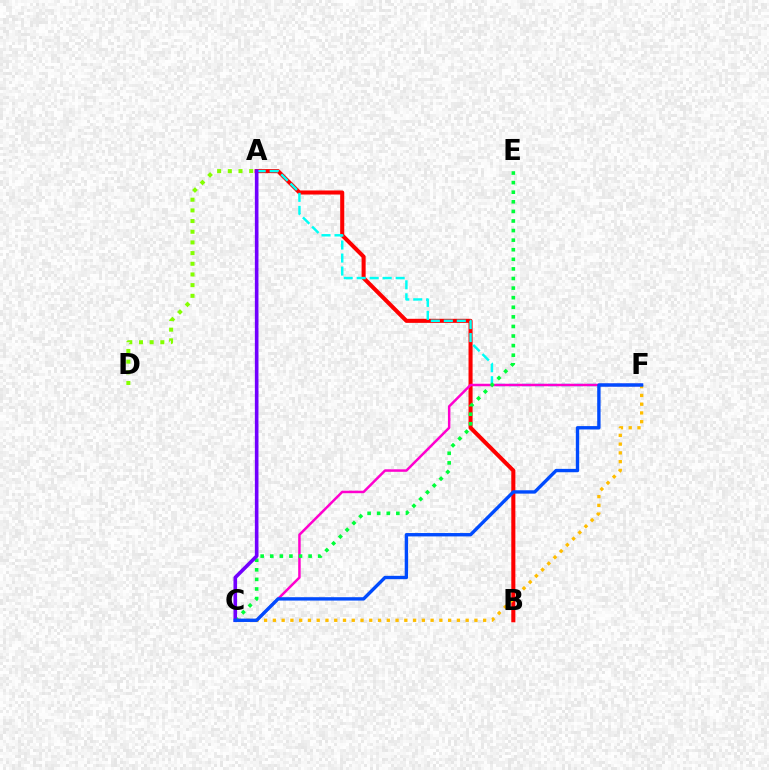{('A', 'B'): [{'color': '#ff0000', 'line_style': 'solid', 'thickness': 2.92}], ('A', 'F'): [{'color': '#00fff6', 'line_style': 'dashed', 'thickness': 1.76}], ('C', 'F'): [{'color': '#ff00cf', 'line_style': 'solid', 'thickness': 1.8}, {'color': '#ffbd00', 'line_style': 'dotted', 'thickness': 2.38}, {'color': '#004bff', 'line_style': 'solid', 'thickness': 2.42}], ('C', 'E'): [{'color': '#00ff39', 'line_style': 'dotted', 'thickness': 2.61}], ('A', 'D'): [{'color': '#84ff00', 'line_style': 'dotted', 'thickness': 2.9}], ('A', 'C'): [{'color': '#7200ff', 'line_style': 'solid', 'thickness': 2.6}]}